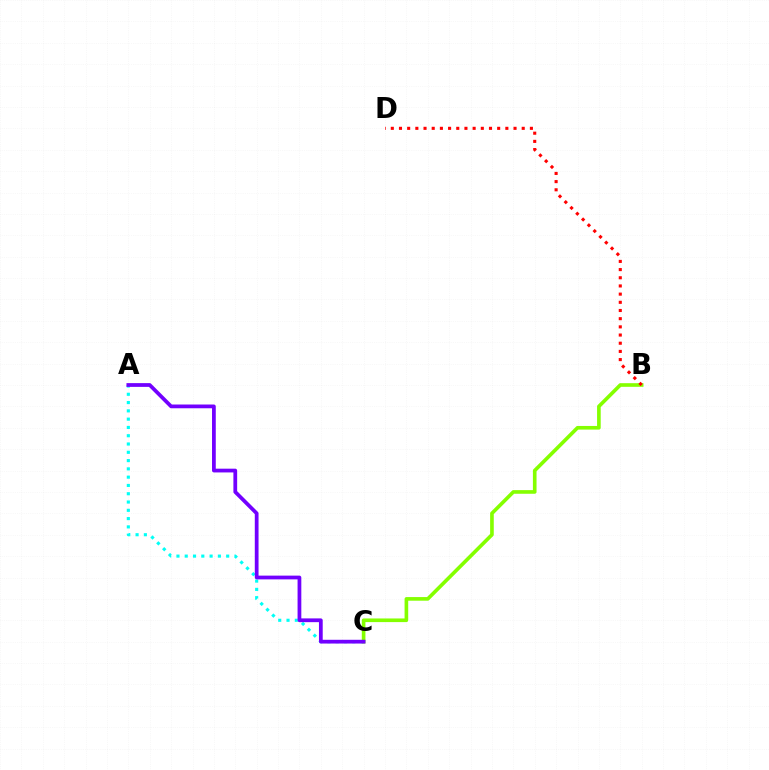{('A', 'C'): [{'color': '#00fff6', 'line_style': 'dotted', 'thickness': 2.25}, {'color': '#7200ff', 'line_style': 'solid', 'thickness': 2.7}], ('B', 'C'): [{'color': '#84ff00', 'line_style': 'solid', 'thickness': 2.62}], ('B', 'D'): [{'color': '#ff0000', 'line_style': 'dotted', 'thickness': 2.22}]}